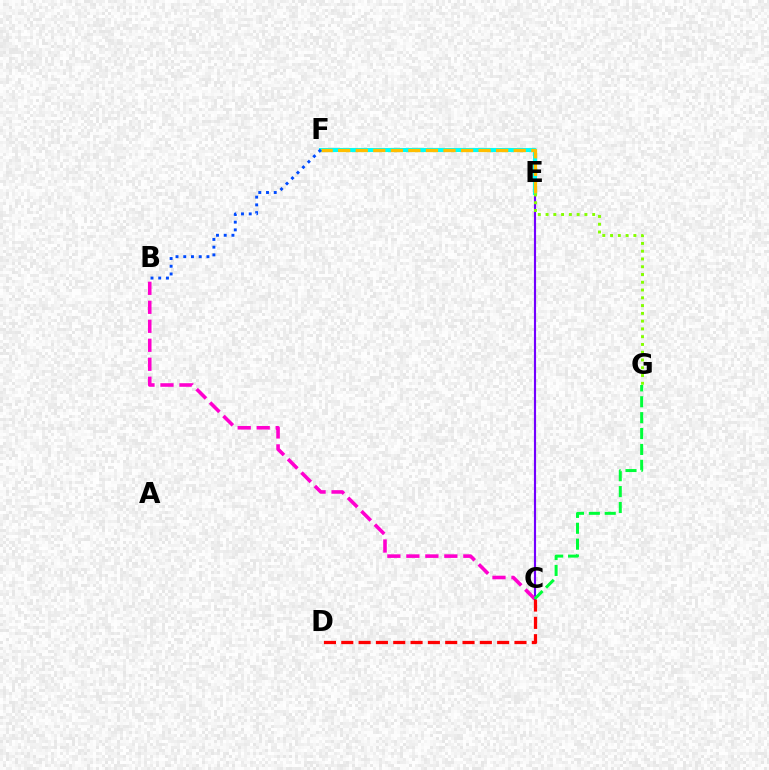{('C', 'E'): [{'color': '#7200ff', 'line_style': 'solid', 'thickness': 1.54}], ('B', 'C'): [{'color': '#ff00cf', 'line_style': 'dashed', 'thickness': 2.58}], ('C', 'G'): [{'color': '#00ff39', 'line_style': 'dashed', 'thickness': 2.16}], ('E', 'F'): [{'color': '#00fff6', 'line_style': 'solid', 'thickness': 2.96}, {'color': '#ffbd00', 'line_style': 'dashed', 'thickness': 2.38}], ('E', 'G'): [{'color': '#84ff00', 'line_style': 'dotted', 'thickness': 2.11}], ('B', 'F'): [{'color': '#004bff', 'line_style': 'dotted', 'thickness': 2.1}], ('C', 'D'): [{'color': '#ff0000', 'line_style': 'dashed', 'thickness': 2.35}]}